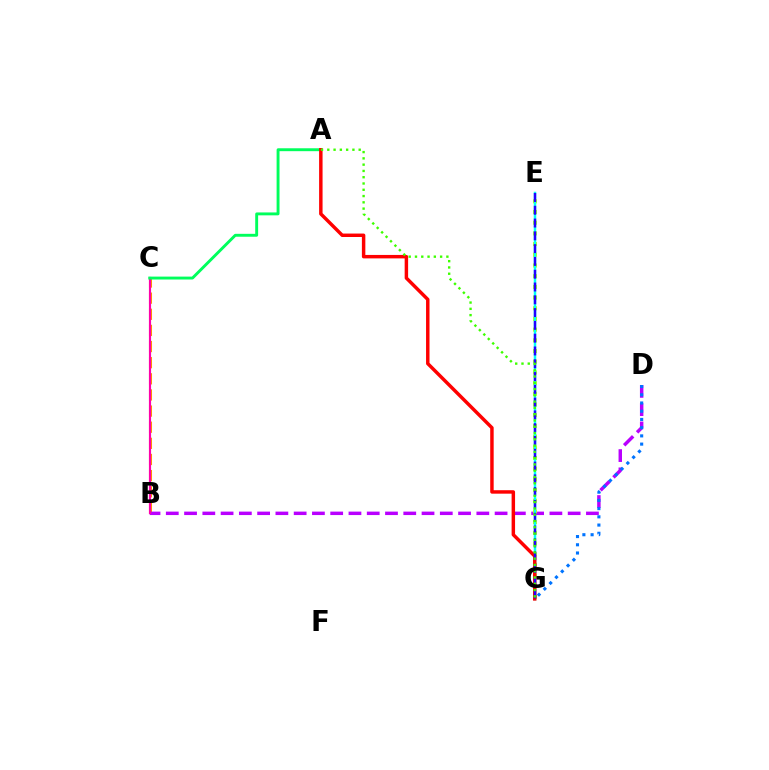{('B', 'C'): [{'color': '#ff9400', 'line_style': 'dashed', 'thickness': 2.19}, {'color': '#ff00ac', 'line_style': 'solid', 'thickness': 1.55}], ('B', 'D'): [{'color': '#b900ff', 'line_style': 'dashed', 'thickness': 2.48}], ('E', 'G'): [{'color': '#d1ff00', 'line_style': 'dotted', 'thickness': 2.91}, {'color': '#00fff6', 'line_style': 'solid', 'thickness': 1.79}, {'color': '#2500ff', 'line_style': 'dashed', 'thickness': 1.74}], ('A', 'C'): [{'color': '#00ff5c', 'line_style': 'solid', 'thickness': 2.09}], ('D', 'G'): [{'color': '#0074ff', 'line_style': 'dotted', 'thickness': 2.23}], ('A', 'G'): [{'color': '#ff0000', 'line_style': 'solid', 'thickness': 2.49}, {'color': '#3dff00', 'line_style': 'dotted', 'thickness': 1.71}]}